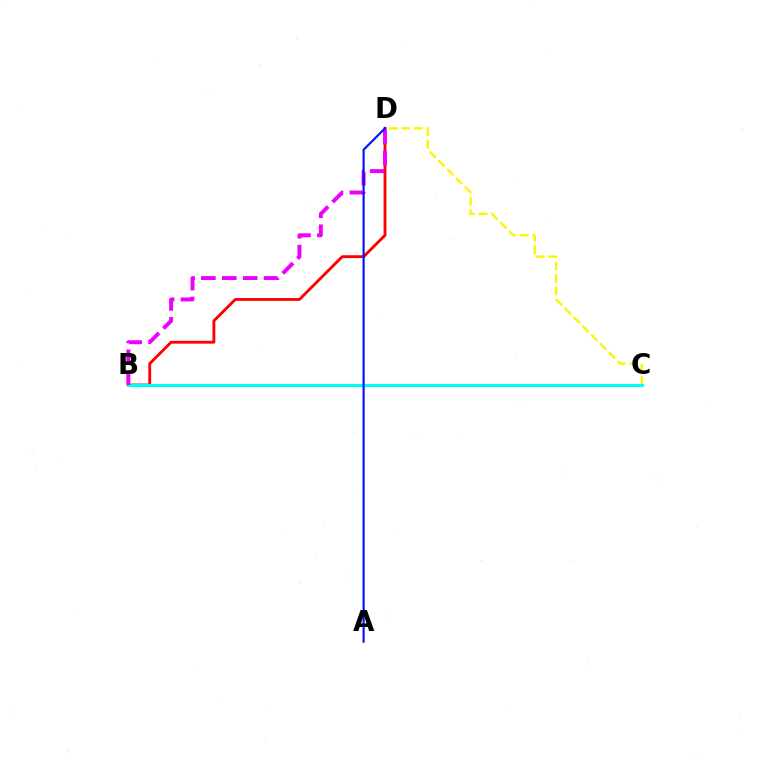{('C', 'D'): [{'color': '#fcf500', 'line_style': 'dashed', 'thickness': 1.7}], ('B', 'C'): [{'color': '#08ff00', 'line_style': 'dashed', 'thickness': 1.85}, {'color': '#00fff6', 'line_style': 'solid', 'thickness': 2.27}], ('B', 'D'): [{'color': '#ff0000', 'line_style': 'solid', 'thickness': 2.05}, {'color': '#ee00ff', 'line_style': 'dashed', 'thickness': 2.84}], ('A', 'D'): [{'color': '#0010ff', 'line_style': 'solid', 'thickness': 1.54}]}